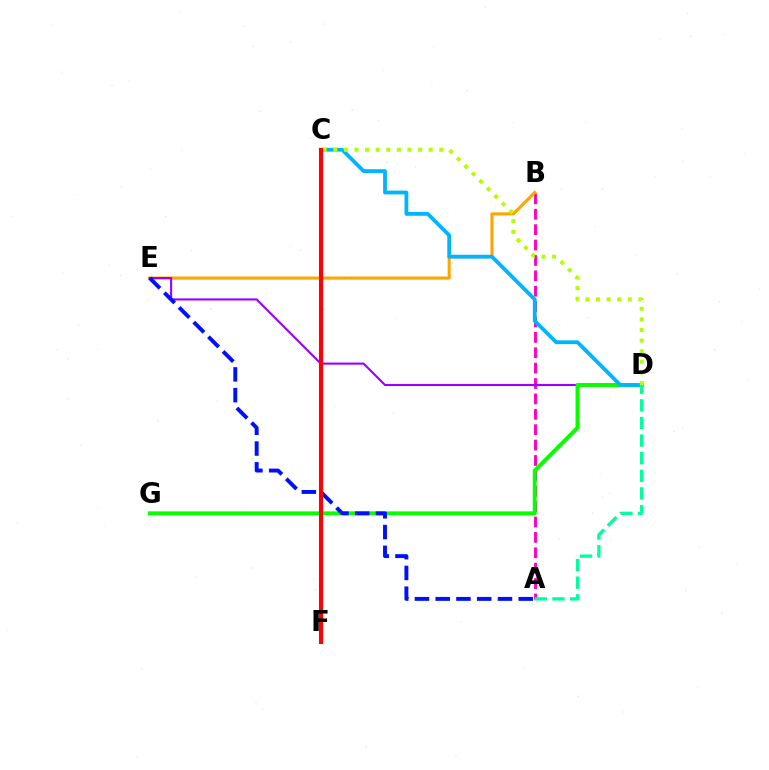{('A', 'B'): [{'color': '#ff00bd', 'line_style': 'dashed', 'thickness': 2.09}], ('B', 'E'): [{'color': '#ffa500', 'line_style': 'solid', 'thickness': 2.23}], ('D', 'E'): [{'color': '#9b00ff', 'line_style': 'solid', 'thickness': 1.52}], ('D', 'G'): [{'color': '#08ff00', 'line_style': 'solid', 'thickness': 2.82}], ('A', 'E'): [{'color': '#0010ff', 'line_style': 'dashed', 'thickness': 2.82}], ('C', 'D'): [{'color': '#00b5ff', 'line_style': 'solid', 'thickness': 2.73}, {'color': '#b3ff00', 'line_style': 'dotted', 'thickness': 2.88}], ('C', 'F'): [{'color': '#ff0000', 'line_style': 'solid', 'thickness': 2.93}], ('A', 'D'): [{'color': '#00ff9d', 'line_style': 'dashed', 'thickness': 2.39}]}